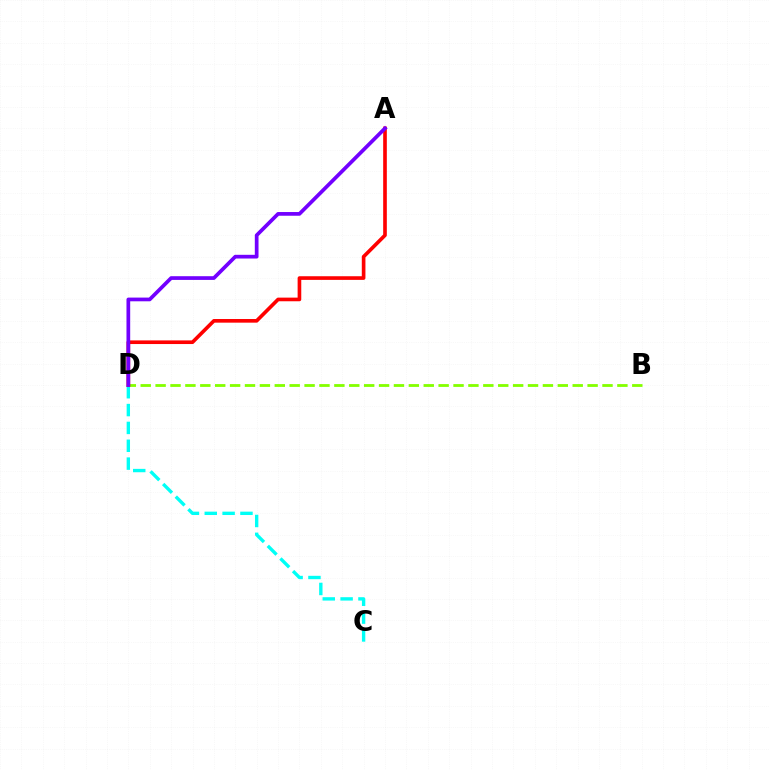{('C', 'D'): [{'color': '#00fff6', 'line_style': 'dashed', 'thickness': 2.42}], ('B', 'D'): [{'color': '#84ff00', 'line_style': 'dashed', 'thickness': 2.02}], ('A', 'D'): [{'color': '#ff0000', 'line_style': 'solid', 'thickness': 2.62}, {'color': '#7200ff', 'line_style': 'solid', 'thickness': 2.67}]}